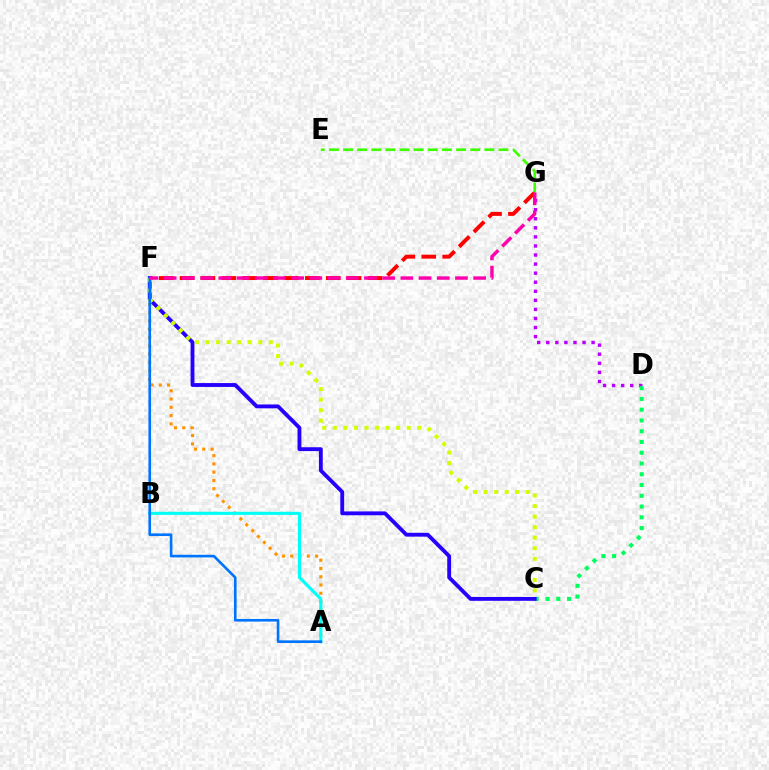{('A', 'F'): [{'color': '#ff9400', 'line_style': 'dotted', 'thickness': 2.25}, {'color': '#0074ff', 'line_style': 'solid', 'thickness': 1.9}], ('A', 'B'): [{'color': '#00fff6', 'line_style': 'solid', 'thickness': 2.24}], ('D', 'G'): [{'color': '#b900ff', 'line_style': 'dotted', 'thickness': 2.46}], ('C', 'D'): [{'color': '#00ff5c', 'line_style': 'dotted', 'thickness': 2.92}], ('F', 'G'): [{'color': '#ff0000', 'line_style': 'dashed', 'thickness': 2.84}, {'color': '#ff00ac', 'line_style': 'dashed', 'thickness': 2.47}], ('C', 'F'): [{'color': '#2500ff', 'line_style': 'solid', 'thickness': 2.77}, {'color': '#d1ff00', 'line_style': 'dotted', 'thickness': 2.87}], ('E', 'G'): [{'color': '#3dff00', 'line_style': 'dashed', 'thickness': 1.92}]}